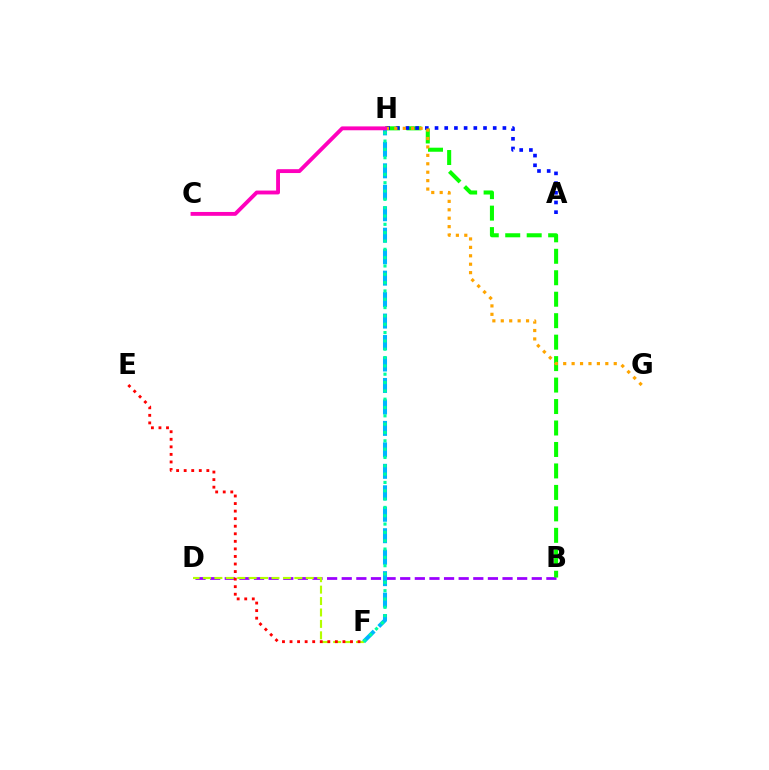{('B', 'D'): [{'color': '#9b00ff', 'line_style': 'dashed', 'thickness': 1.99}], ('B', 'H'): [{'color': '#08ff00', 'line_style': 'dashed', 'thickness': 2.92}], ('A', 'H'): [{'color': '#0010ff', 'line_style': 'dotted', 'thickness': 2.63}], ('G', 'H'): [{'color': '#ffa500', 'line_style': 'dotted', 'thickness': 2.29}], ('D', 'F'): [{'color': '#b3ff00', 'line_style': 'dashed', 'thickness': 1.55}], ('F', 'H'): [{'color': '#00b5ff', 'line_style': 'dashed', 'thickness': 2.92}, {'color': '#00ff9d', 'line_style': 'dotted', 'thickness': 2.26}], ('E', 'F'): [{'color': '#ff0000', 'line_style': 'dotted', 'thickness': 2.05}], ('C', 'H'): [{'color': '#ff00bd', 'line_style': 'solid', 'thickness': 2.78}]}